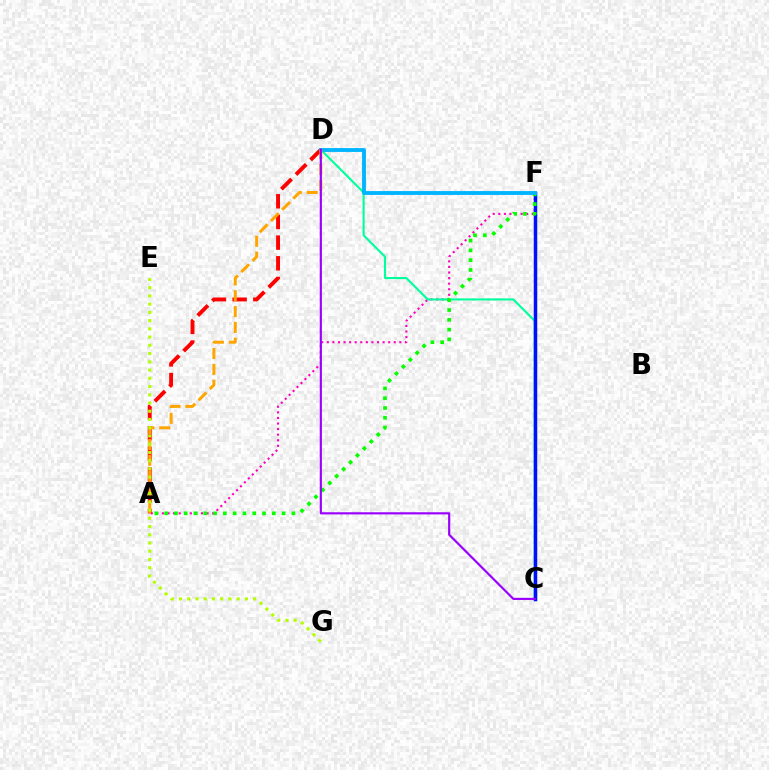{('A', 'F'): [{'color': '#ff00bd', 'line_style': 'dotted', 'thickness': 1.52}, {'color': '#08ff00', 'line_style': 'dotted', 'thickness': 2.66}], ('A', 'D'): [{'color': '#ff0000', 'line_style': 'dashed', 'thickness': 2.81}, {'color': '#ffa500', 'line_style': 'dashed', 'thickness': 2.15}], ('C', 'D'): [{'color': '#00ff9d', 'line_style': 'solid', 'thickness': 1.52}, {'color': '#9b00ff', 'line_style': 'solid', 'thickness': 1.55}], ('C', 'F'): [{'color': '#0010ff', 'line_style': 'solid', 'thickness': 2.51}], ('D', 'F'): [{'color': '#00b5ff', 'line_style': 'solid', 'thickness': 2.78}], ('E', 'G'): [{'color': '#b3ff00', 'line_style': 'dotted', 'thickness': 2.24}]}